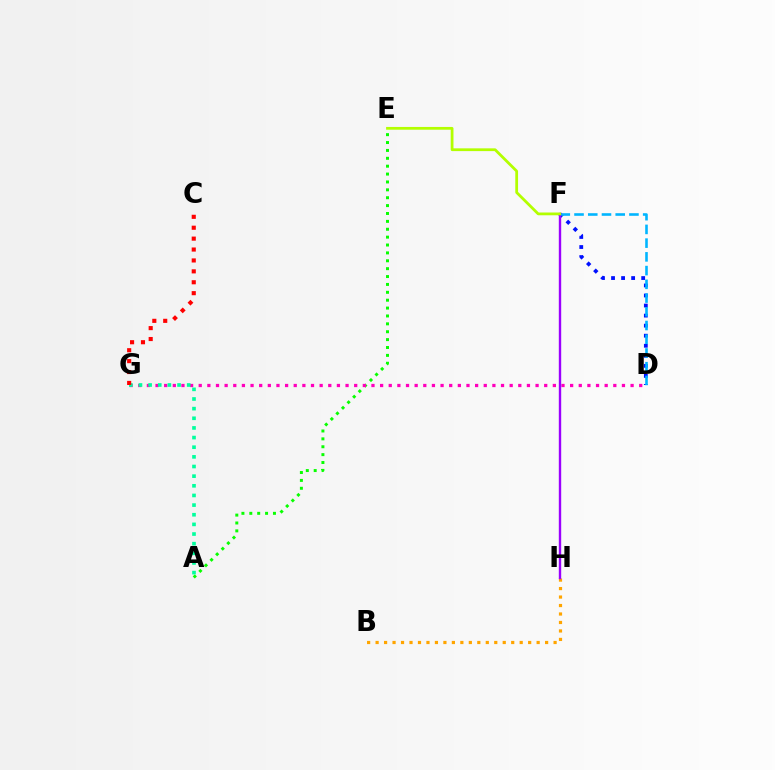{('A', 'E'): [{'color': '#08ff00', 'line_style': 'dotted', 'thickness': 2.14}], ('B', 'H'): [{'color': '#ffa500', 'line_style': 'dotted', 'thickness': 2.3}], ('D', 'G'): [{'color': '#ff00bd', 'line_style': 'dotted', 'thickness': 2.35}], ('A', 'G'): [{'color': '#00ff9d', 'line_style': 'dotted', 'thickness': 2.62}], ('C', 'G'): [{'color': '#ff0000', 'line_style': 'dotted', 'thickness': 2.96}], ('D', 'F'): [{'color': '#0010ff', 'line_style': 'dotted', 'thickness': 2.73}, {'color': '#00b5ff', 'line_style': 'dashed', 'thickness': 1.87}], ('F', 'H'): [{'color': '#9b00ff', 'line_style': 'solid', 'thickness': 1.72}], ('E', 'F'): [{'color': '#b3ff00', 'line_style': 'solid', 'thickness': 1.99}]}